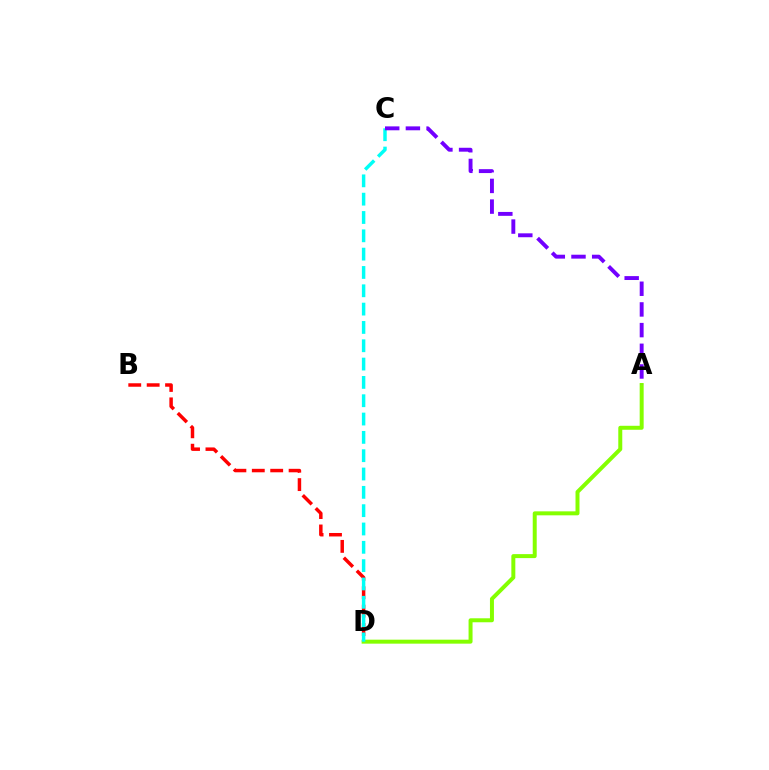{('B', 'D'): [{'color': '#ff0000', 'line_style': 'dashed', 'thickness': 2.5}], ('A', 'D'): [{'color': '#84ff00', 'line_style': 'solid', 'thickness': 2.87}], ('C', 'D'): [{'color': '#00fff6', 'line_style': 'dashed', 'thickness': 2.49}], ('A', 'C'): [{'color': '#7200ff', 'line_style': 'dashed', 'thickness': 2.81}]}